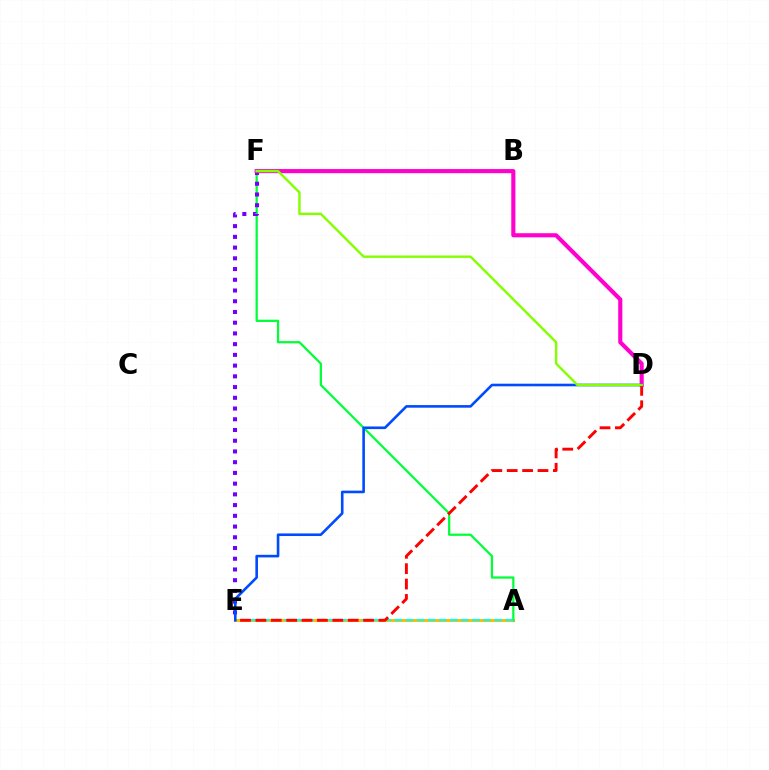{('A', 'E'): [{'color': '#ffbd00', 'line_style': 'solid', 'thickness': 2.19}, {'color': '#00fff6', 'line_style': 'dashed', 'thickness': 1.5}], ('A', 'F'): [{'color': '#00ff39', 'line_style': 'solid', 'thickness': 1.62}], ('E', 'F'): [{'color': '#7200ff', 'line_style': 'dotted', 'thickness': 2.92}], ('D', 'F'): [{'color': '#ff00cf', 'line_style': 'solid', 'thickness': 2.97}, {'color': '#84ff00', 'line_style': 'solid', 'thickness': 1.73}], ('D', 'E'): [{'color': '#ff0000', 'line_style': 'dashed', 'thickness': 2.09}, {'color': '#004bff', 'line_style': 'solid', 'thickness': 1.88}]}